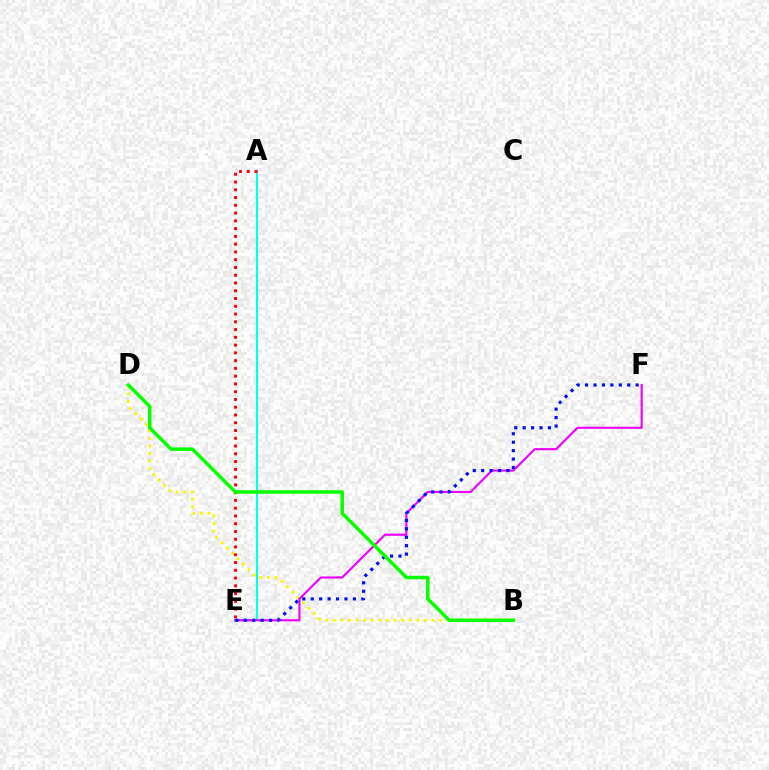{('A', 'E'): [{'color': '#00fff6', 'line_style': 'solid', 'thickness': 1.51}, {'color': '#ff0000', 'line_style': 'dotted', 'thickness': 2.11}], ('B', 'D'): [{'color': '#fcf500', 'line_style': 'dotted', 'thickness': 2.06}, {'color': '#08ff00', 'line_style': 'solid', 'thickness': 2.52}], ('E', 'F'): [{'color': '#ee00ff', 'line_style': 'solid', 'thickness': 1.54}, {'color': '#0010ff', 'line_style': 'dotted', 'thickness': 2.29}]}